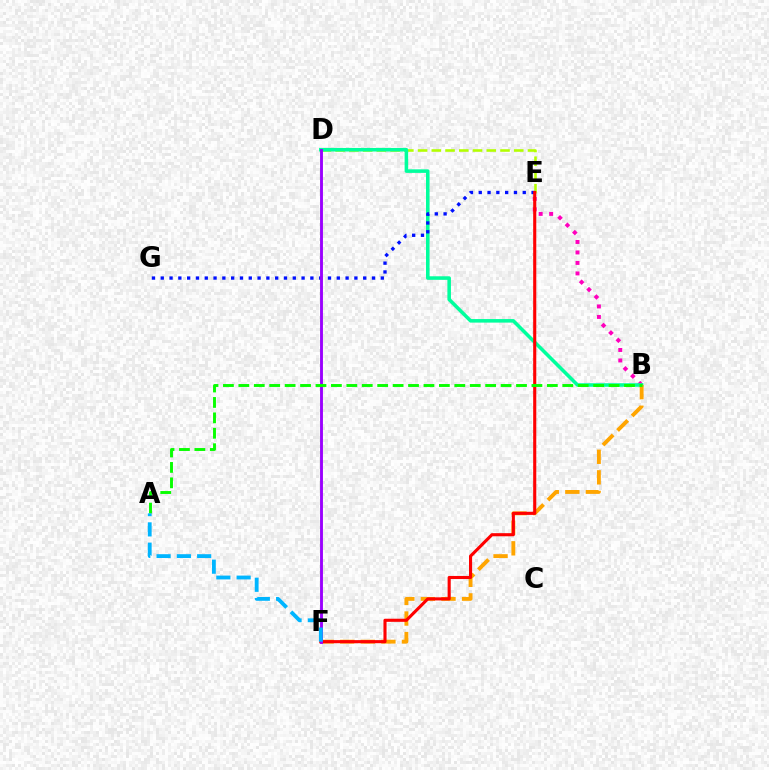{('D', 'E'): [{'color': '#b3ff00', 'line_style': 'dashed', 'thickness': 1.87}], ('B', 'E'): [{'color': '#ff00bd', 'line_style': 'dotted', 'thickness': 2.85}], ('B', 'D'): [{'color': '#00ff9d', 'line_style': 'solid', 'thickness': 2.56}], ('B', 'F'): [{'color': '#ffa500', 'line_style': 'dashed', 'thickness': 2.8}], ('E', 'G'): [{'color': '#0010ff', 'line_style': 'dotted', 'thickness': 2.39}], ('E', 'F'): [{'color': '#ff0000', 'line_style': 'solid', 'thickness': 2.23}], ('D', 'F'): [{'color': '#9b00ff', 'line_style': 'solid', 'thickness': 2.07}], ('A', 'B'): [{'color': '#08ff00', 'line_style': 'dashed', 'thickness': 2.1}], ('A', 'F'): [{'color': '#00b5ff', 'line_style': 'dashed', 'thickness': 2.76}]}